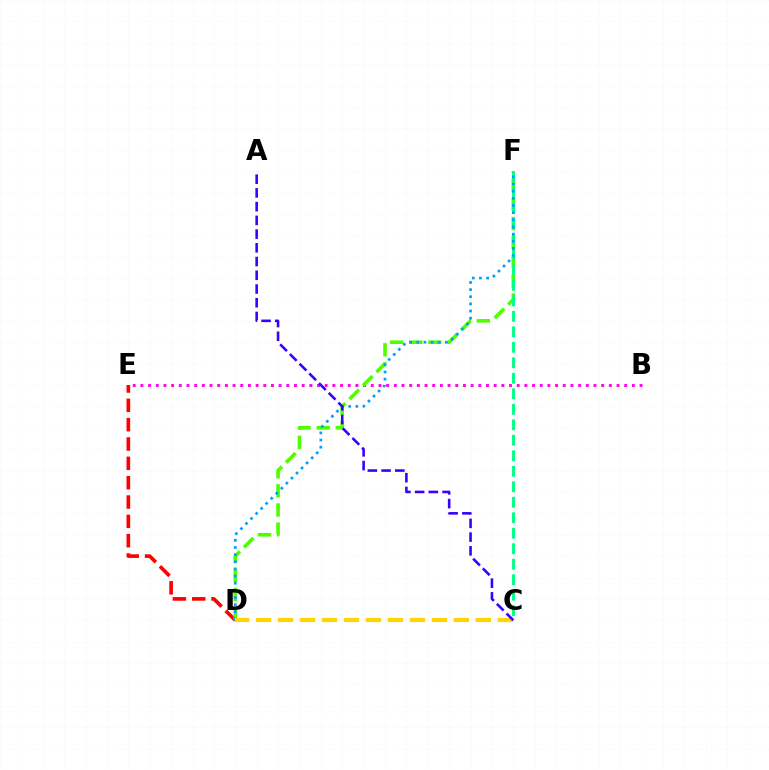{('B', 'E'): [{'color': '#ff00ed', 'line_style': 'dotted', 'thickness': 2.09}], ('D', 'E'): [{'color': '#ff0000', 'line_style': 'dashed', 'thickness': 2.63}], ('D', 'F'): [{'color': '#4fff00', 'line_style': 'dashed', 'thickness': 2.6}, {'color': '#009eff', 'line_style': 'dotted', 'thickness': 1.94}], ('C', 'F'): [{'color': '#00ff86', 'line_style': 'dashed', 'thickness': 2.1}], ('C', 'D'): [{'color': '#ffd500', 'line_style': 'dashed', 'thickness': 2.99}], ('A', 'C'): [{'color': '#3700ff', 'line_style': 'dashed', 'thickness': 1.87}]}